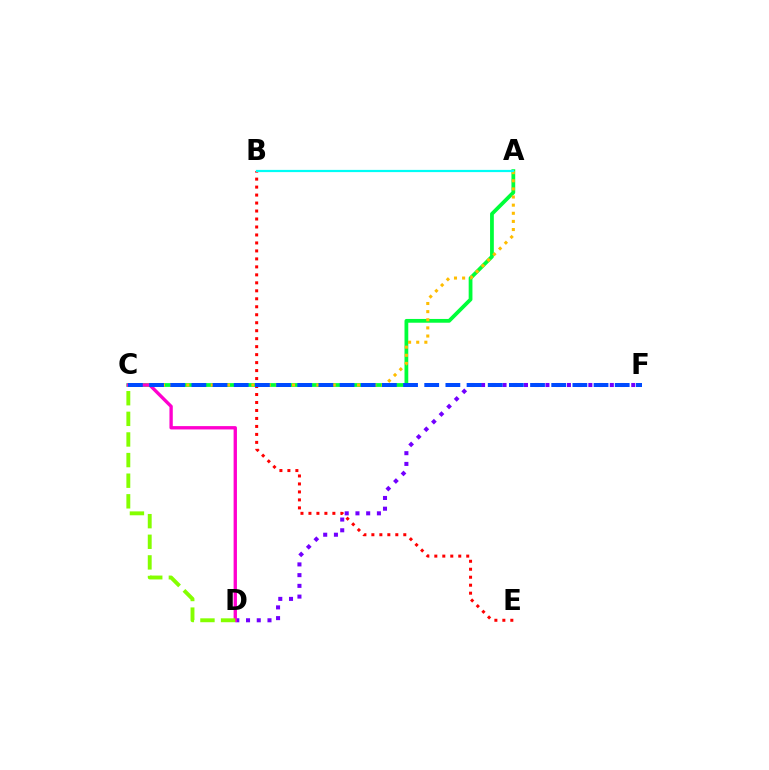{('A', 'C'): [{'color': '#00ff39', 'line_style': 'solid', 'thickness': 2.71}, {'color': '#ffbd00', 'line_style': 'dotted', 'thickness': 2.21}], ('D', 'F'): [{'color': '#7200ff', 'line_style': 'dotted', 'thickness': 2.91}], ('C', 'D'): [{'color': '#ff00cf', 'line_style': 'solid', 'thickness': 2.41}, {'color': '#84ff00', 'line_style': 'dashed', 'thickness': 2.8}], ('B', 'E'): [{'color': '#ff0000', 'line_style': 'dotted', 'thickness': 2.17}], ('C', 'F'): [{'color': '#004bff', 'line_style': 'dashed', 'thickness': 2.88}], ('A', 'B'): [{'color': '#00fff6', 'line_style': 'solid', 'thickness': 1.6}]}